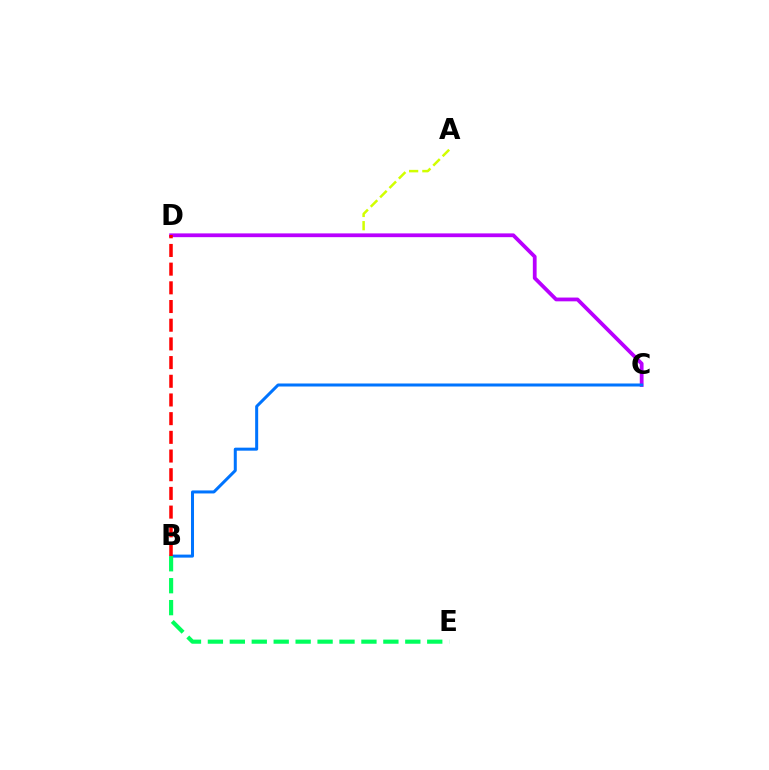{('A', 'D'): [{'color': '#d1ff00', 'line_style': 'dashed', 'thickness': 1.8}], ('C', 'D'): [{'color': '#b900ff', 'line_style': 'solid', 'thickness': 2.72}], ('B', 'C'): [{'color': '#0074ff', 'line_style': 'solid', 'thickness': 2.17}], ('B', 'E'): [{'color': '#00ff5c', 'line_style': 'dashed', 'thickness': 2.98}], ('B', 'D'): [{'color': '#ff0000', 'line_style': 'dashed', 'thickness': 2.54}]}